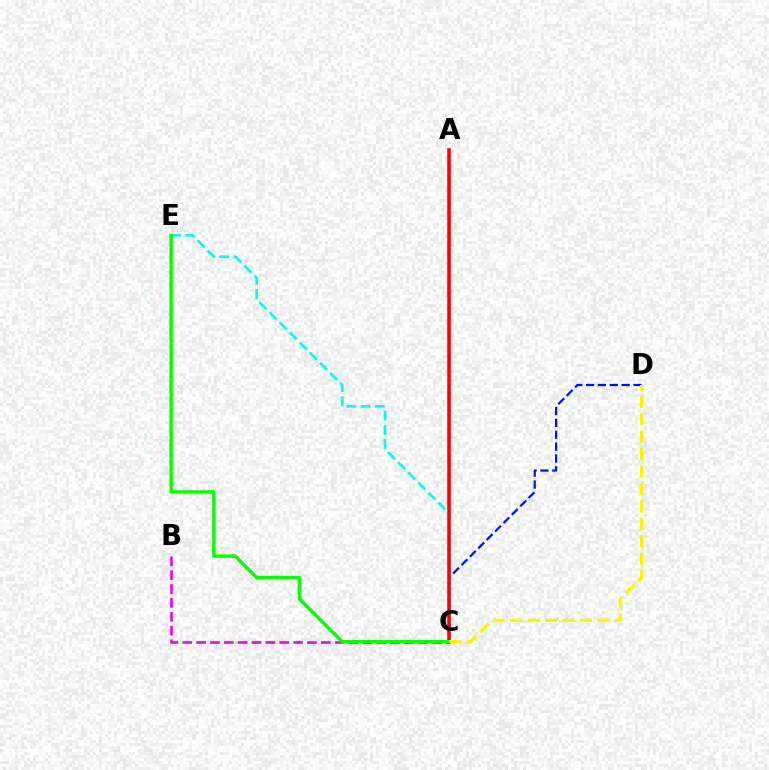{('C', 'D'): [{'color': '#0010ff', 'line_style': 'dashed', 'thickness': 1.61}, {'color': '#fcf500', 'line_style': 'dashed', 'thickness': 2.37}], ('C', 'E'): [{'color': '#00fff6', 'line_style': 'dashed', 'thickness': 1.94}, {'color': '#08ff00', 'line_style': 'solid', 'thickness': 2.47}], ('B', 'C'): [{'color': '#ee00ff', 'line_style': 'dashed', 'thickness': 1.88}], ('A', 'C'): [{'color': '#ff0000', 'line_style': 'solid', 'thickness': 2.56}]}